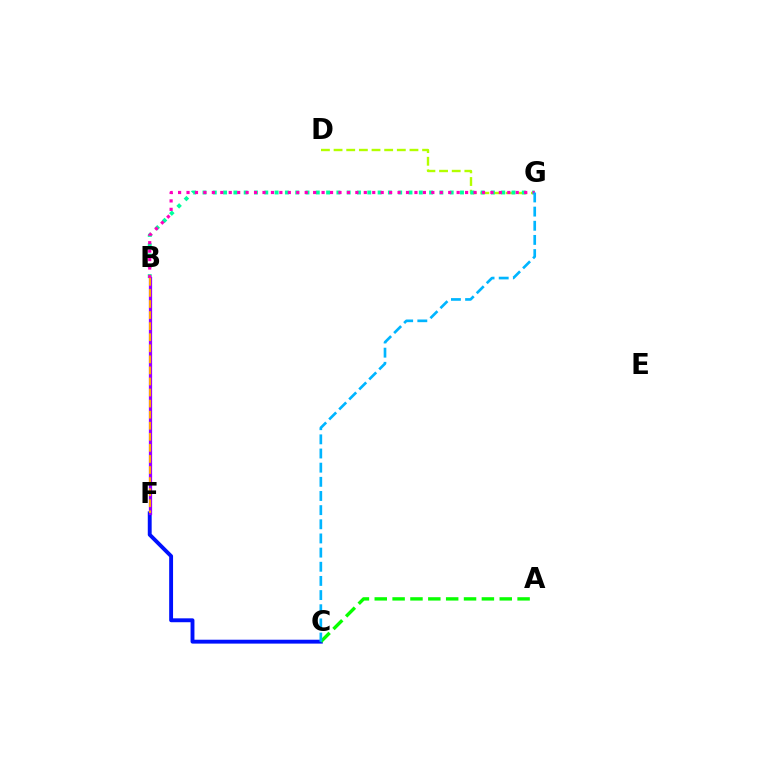{('C', 'F'): [{'color': '#0010ff', 'line_style': 'solid', 'thickness': 2.8}], ('D', 'G'): [{'color': '#b3ff00', 'line_style': 'dashed', 'thickness': 1.72}], ('B', 'G'): [{'color': '#00ff9d', 'line_style': 'dotted', 'thickness': 2.8}, {'color': '#ff00bd', 'line_style': 'dotted', 'thickness': 2.29}], ('B', 'F'): [{'color': '#ff0000', 'line_style': 'dashed', 'thickness': 2.07}, {'color': '#9b00ff', 'line_style': 'solid', 'thickness': 2.34}, {'color': '#ffa500', 'line_style': 'dashed', 'thickness': 1.5}], ('A', 'C'): [{'color': '#08ff00', 'line_style': 'dashed', 'thickness': 2.43}], ('C', 'G'): [{'color': '#00b5ff', 'line_style': 'dashed', 'thickness': 1.92}]}